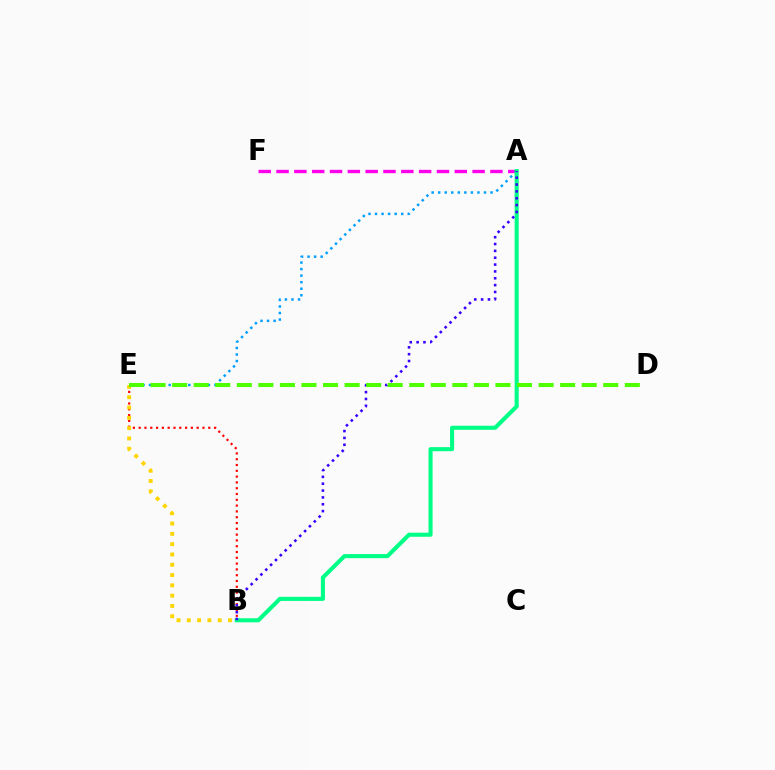{('B', 'E'): [{'color': '#ff0000', 'line_style': 'dotted', 'thickness': 1.58}, {'color': '#ffd500', 'line_style': 'dotted', 'thickness': 2.8}], ('A', 'F'): [{'color': '#ff00ed', 'line_style': 'dashed', 'thickness': 2.42}], ('A', 'E'): [{'color': '#009eff', 'line_style': 'dotted', 'thickness': 1.78}], ('A', 'B'): [{'color': '#00ff86', 'line_style': 'solid', 'thickness': 2.95}, {'color': '#3700ff', 'line_style': 'dotted', 'thickness': 1.86}], ('D', 'E'): [{'color': '#4fff00', 'line_style': 'dashed', 'thickness': 2.93}]}